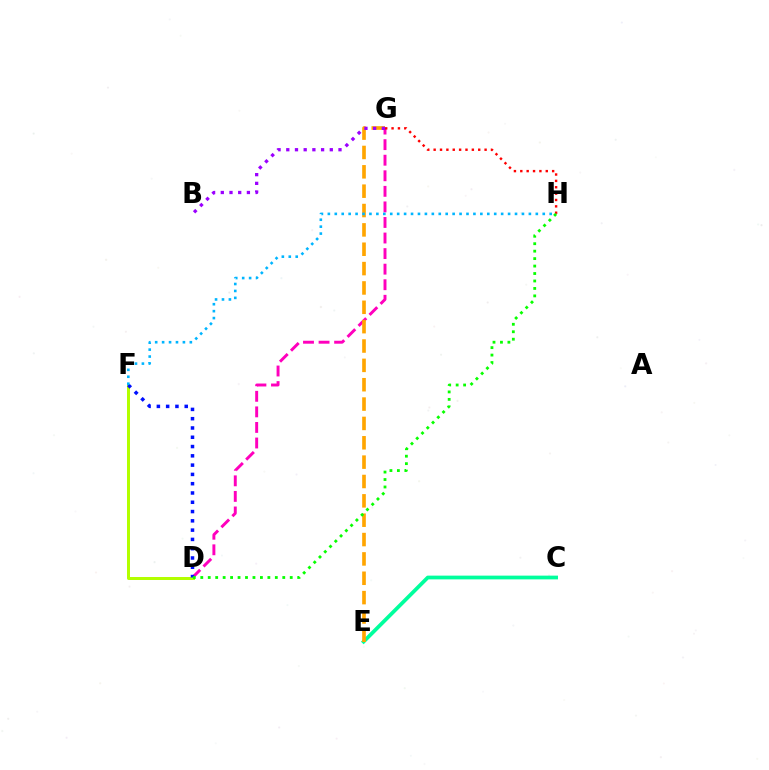{('D', 'G'): [{'color': '#ff00bd', 'line_style': 'dashed', 'thickness': 2.11}], ('C', 'E'): [{'color': '#00ff9d', 'line_style': 'solid', 'thickness': 2.69}], ('G', 'H'): [{'color': '#ff0000', 'line_style': 'dotted', 'thickness': 1.73}], ('D', 'F'): [{'color': '#b3ff00', 'line_style': 'solid', 'thickness': 2.15}, {'color': '#0010ff', 'line_style': 'dotted', 'thickness': 2.52}], ('E', 'G'): [{'color': '#ffa500', 'line_style': 'dashed', 'thickness': 2.63}], ('B', 'G'): [{'color': '#9b00ff', 'line_style': 'dotted', 'thickness': 2.36}], ('D', 'H'): [{'color': '#08ff00', 'line_style': 'dotted', 'thickness': 2.03}], ('F', 'H'): [{'color': '#00b5ff', 'line_style': 'dotted', 'thickness': 1.88}]}